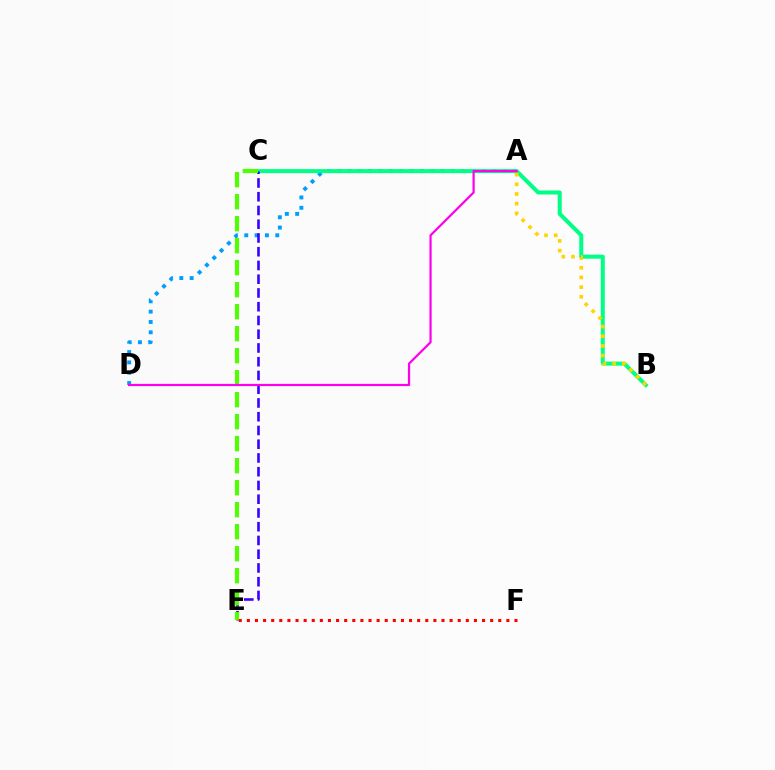{('A', 'D'): [{'color': '#009eff', 'line_style': 'dotted', 'thickness': 2.81}, {'color': '#ff00ed', 'line_style': 'solid', 'thickness': 1.59}], ('B', 'C'): [{'color': '#00ff86', 'line_style': 'solid', 'thickness': 2.89}], ('A', 'B'): [{'color': '#ffd500', 'line_style': 'dotted', 'thickness': 2.63}], ('C', 'E'): [{'color': '#3700ff', 'line_style': 'dashed', 'thickness': 1.87}, {'color': '#4fff00', 'line_style': 'dashed', 'thickness': 2.99}], ('E', 'F'): [{'color': '#ff0000', 'line_style': 'dotted', 'thickness': 2.2}]}